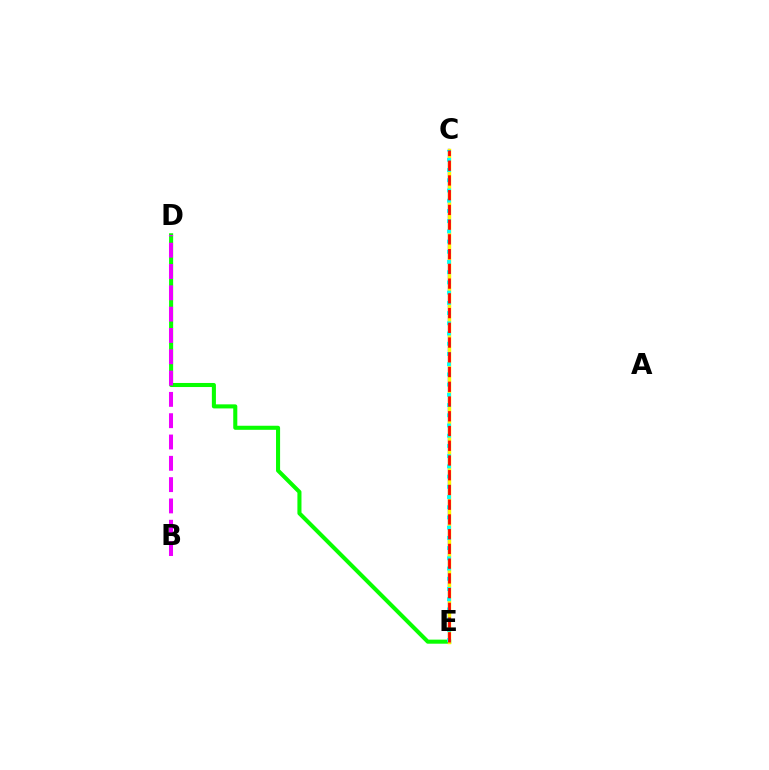{('D', 'E'): [{'color': '#08ff00', 'line_style': 'solid', 'thickness': 2.93}], ('B', 'D'): [{'color': '#ee00ff', 'line_style': 'dashed', 'thickness': 2.9}], ('C', 'E'): [{'color': '#0010ff', 'line_style': 'solid', 'thickness': 1.61}, {'color': '#fcf500', 'line_style': 'solid', 'thickness': 2.47}, {'color': '#00fff6', 'line_style': 'dotted', 'thickness': 2.78}, {'color': '#ff0000', 'line_style': 'dashed', 'thickness': 2.0}]}